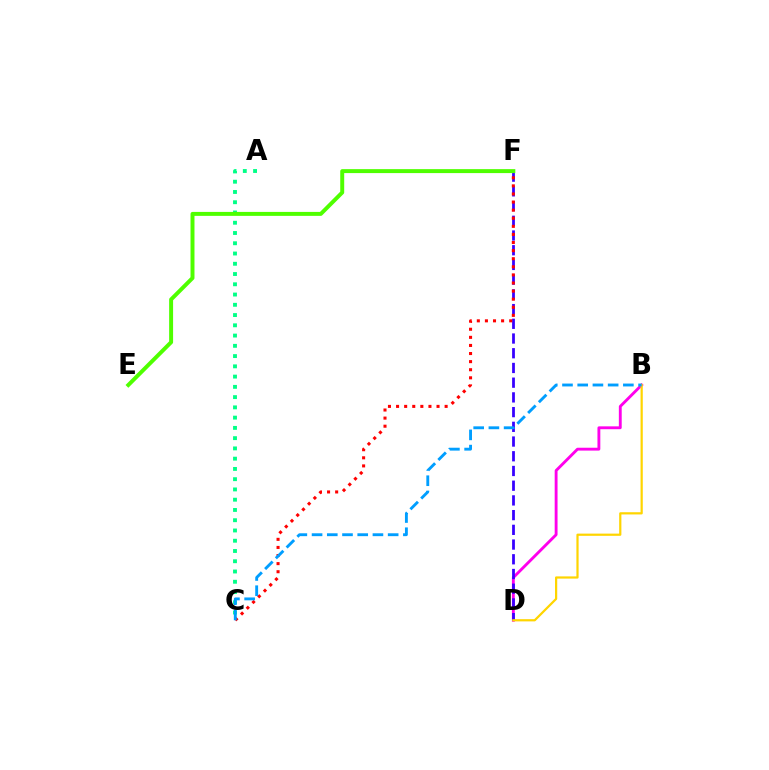{('B', 'D'): [{'color': '#ff00ed', 'line_style': 'solid', 'thickness': 2.06}, {'color': '#ffd500', 'line_style': 'solid', 'thickness': 1.6}], ('A', 'C'): [{'color': '#00ff86', 'line_style': 'dotted', 'thickness': 2.79}], ('D', 'F'): [{'color': '#3700ff', 'line_style': 'dashed', 'thickness': 2.0}], ('C', 'F'): [{'color': '#ff0000', 'line_style': 'dotted', 'thickness': 2.2}], ('B', 'C'): [{'color': '#009eff', 'line_style': 'dashed', 'thickness': 2.07}], ('E', 'F'): [{'color': '#4fff00', 'line_style': 'solid', 'thickness': 2.85}]}